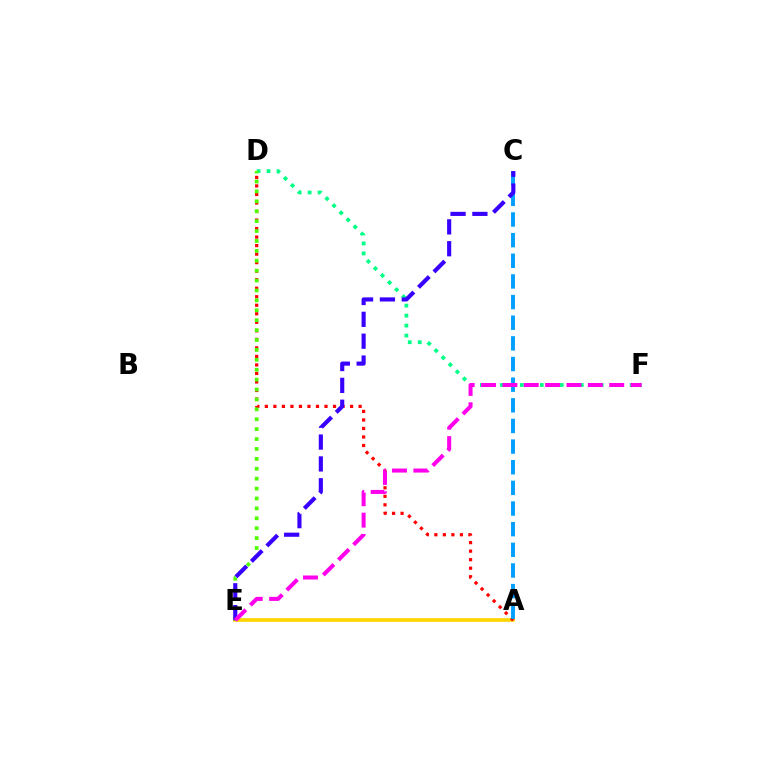{('A', 'E'): [{'color': '#ffd500', 'line_style': 'solid', 'thickness': 2.63}], ('A', 'D'): [{'color': '#ff0000', 'line_style': 'dotted', 'thickness': 2.32}], ('D', 'F'): [{'color': '#00ff86', 'line_style': 'dotted', 'thickness': 2.71}], ('D', 'E'): [{'color': '#4fff00', 'line_style': 'dotted', 'thickness': 2.69}], ('A', 'C'): [{'color': '#009eff', 'line_style': 'dashed', 'thickness': 2.8}], ('C', 'E'): [{'color': '#3700ff', 'line_style': 'dashed', 'thickness': 2.97}], ('E', 'F'): [{'color': '#ff00ed', 'line_style': 'dashed', 'thickness': 2.9}]}